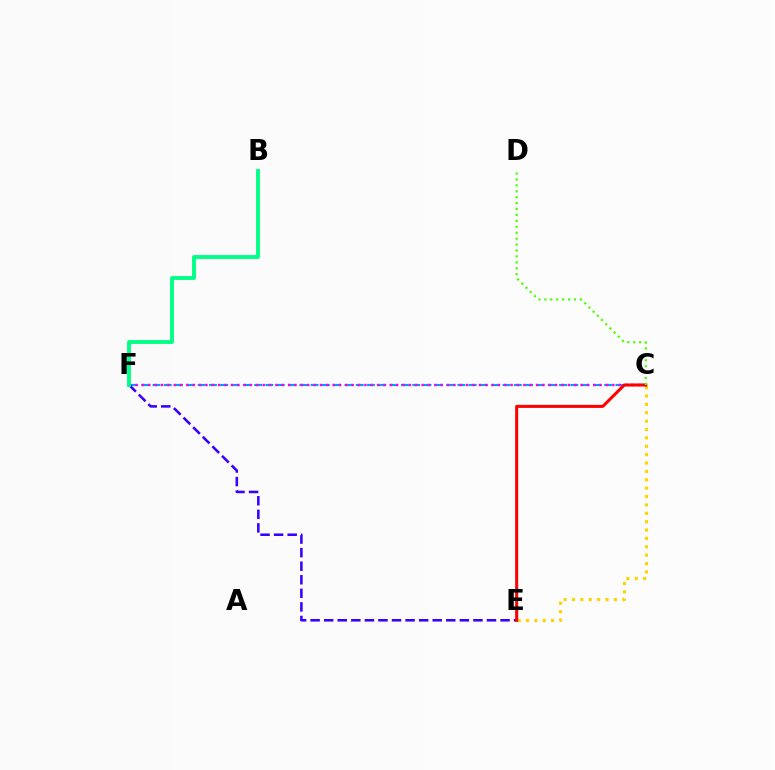{('C', 'F'): [{'color': '#009eff', 'line_style': 'dashed', 'thickness': 1.53}, {'color': '#ff00ed', 'line_style': 'dotted', 'thickness': 1.73}], ('C', 'E'): [{'color': '#ffd500', 'line_style': 'dotted', 'thickness': 2.28}, {'color': '#ff0000', 'line_style': 'solid', 'thickness': 2.19}], ('E', 'F'): [{'color': '#3700ff', 'line_style': 'dashed', 'thickness': 1.84}], ('B', 'F'): [{'color': '#00ff86', 'line_style': 'solid', 'thickness': 2.79}], ('C', 'D'): [{'color': '#4fff00', 'line_style': 'dotted', 'thickness': 1.61}]}